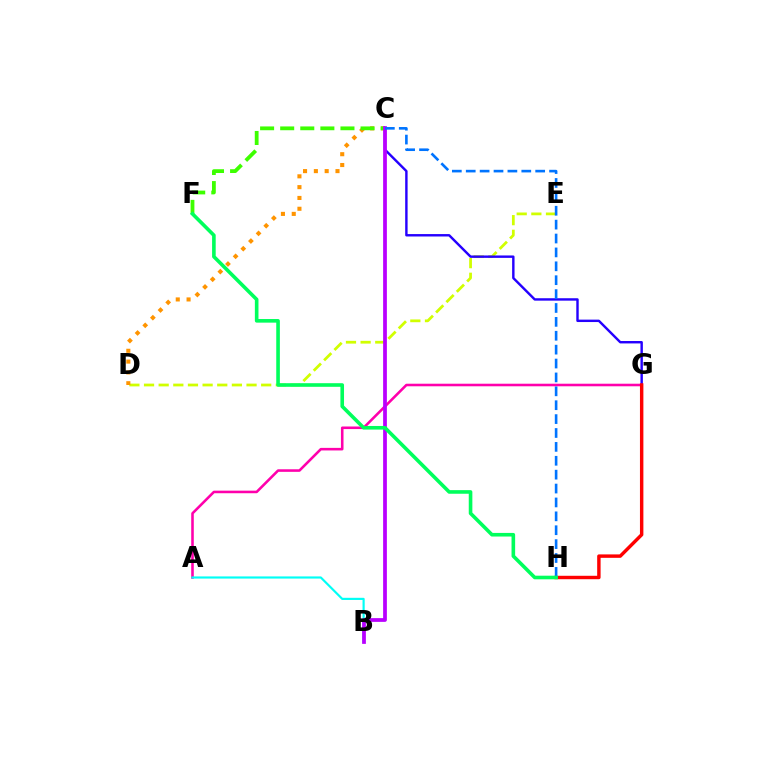{('D', 'E'): [{'color': '#d1ff00', 'line_style': 'dashed', 'thickness': 1.99}], ('C', 'D'): [{'color': '#ff9400', 'line_style': 'dotted', 'thickness': 2.94}], ('C', 'G'): [{'color': '#2500ff', 'line_style': 'solid', 'thickness': 1.74}], ('A', 'G'): [{'color': '#ff00ac', 'line_style': 'solid', 'thickness': 1.85}], ('C', 'F'): [{'color': '#3dff00', 'line_style': 'dashed', 'thickness': 2.73}], ('A', 'B'): [{'color': '#00fff6', 'line_style': 'solid', 'thickness': 1.55}], ('G', 'H'): [{'color': '#ff0000', 'line_style': 'solid', 'thickness': 2.47}], ('B', 'C'): [{'color': '#b900ff', 'line_style': 'solid', 'thickness': 2.7}], ('C', 'H'): [{'color': '#0074ff', 'line_style': 'dashed', 'thickness': 1.89}], ('F', 'H'): [{'color': '#00ff5c', 'line_style': 'solid', 'thickness': 2.6}]}